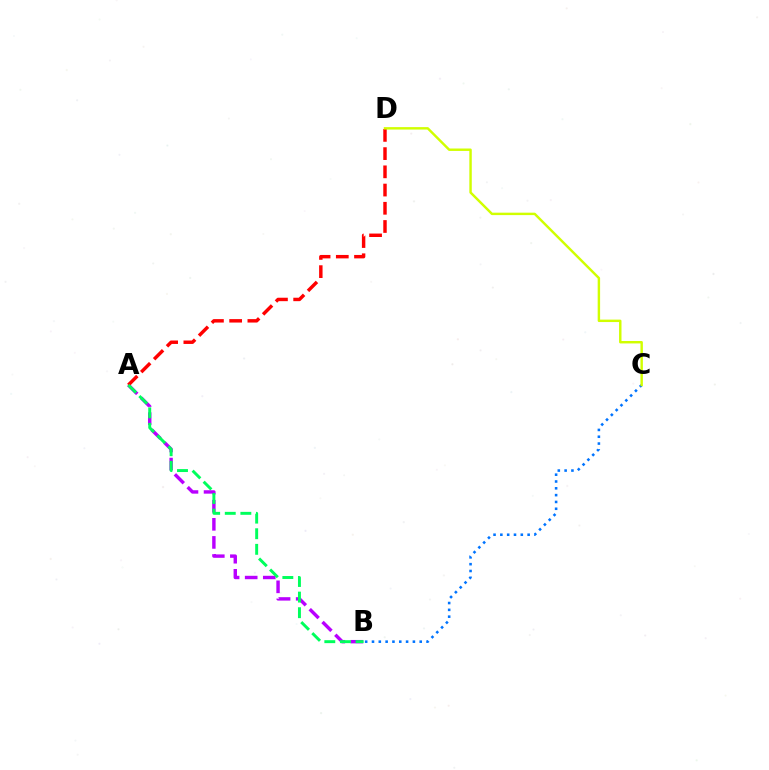{('A', 'B'): [{'color': '#b900ff', 'line_style': 'dashed', 'thickness': 2.46}, {'color': '#00ff5c', 'line_style': 'dashed', 'thickness': 2.12}], ('A', 'D'): [{'color': '#ff0000', 'line_style': 'dashed', 'thickness': 2.48}], ('B', 'C'): [{'color': '#0074ff', 'line_style': 'dotted', 'thickness': 1.85}], ('C', 'D'): [{'color': '#d1ff00', 'line_style': 'solid', 'thickness': 1.75}]}